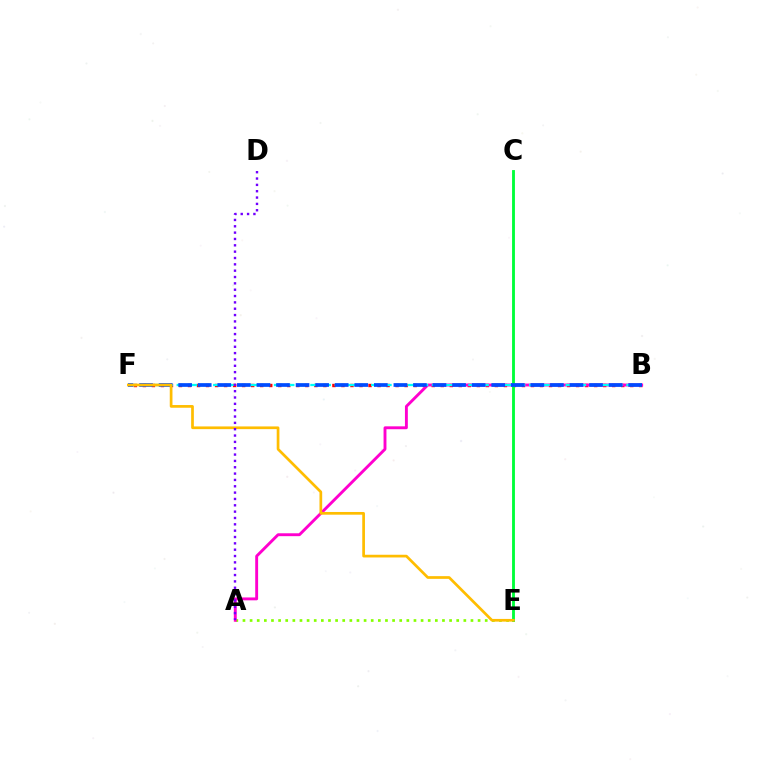{('A', 'E'): [{'color': '#84ff00', 'line_style': 'dotted', 'thickness': 1.94}], ('B', 'F'): [{'color': '#ff0000', 'line_style': 'dotted', 'thickness': 2.45}, {'color': '#00fff6', 'line_style': 'dashed', 'thickness': 1.65}, {'color': '#004bff', 'line_style': 'dashed', 'thickness': 2.66}], ('A', 'B'): [{'color': '#ff00cf', 'line_style': 'solid', 'thickness': 2.08}], ('C', 'E'): [{'color': '#00ff39', 'line_style': 'solid', 'thickness': 2.05}], ('E', 'F'): [{'color': '#ffbd00', 'line_style': 'solid', 'thickness': 1.95}], ('A', 'D'): [{'color': '#7200ff', 'line_style': 'dotted', 'thickness': 1.72}]}